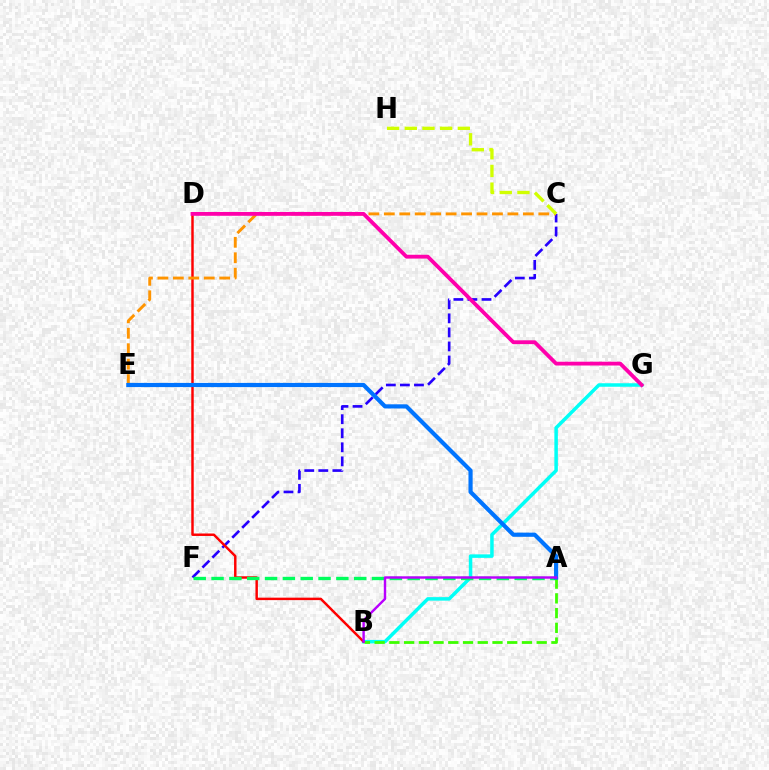{('B', 'G'): [{'color': '#00fff6', 'line_style': 'solid', 'thickness': 2.52}], ('C', 'F'): [{'color': '#2500ff', 'line_style': 'dashed', 'thickness': 1.91}], ('B', 'D'): [{'color': '#ff0000', 'line_style': 'solid', 'thickness': 1.77}], ('C', 'E'): [{'color': '#ff9400', 'line_style': 'dashed', 'thickness': 2.1}], ('A', 'F'): [{'color': '#00ff5c', 'line_style': 'dashed', 'thickness': 2.42}], ('A', 'B'): [{'color': '#3dff00', 'line_style': 'dashed', 'thickness': 2.0}, {'color': '#b900ff', 'line_style': 'solid', 'thickness': 1.74}], ('C', 'H'): [{'color': '#d1ff00', 'line_style': 'dashed', 'thickness': 2.4}], ('A', 'E'): [{'color': '#0074ff', 'line_style': 'solid', 'thickness': 3.0}], ('D', 'G'): [{'color': '#ff00ac', 'line_style': 'solid', 'thickness': 2.74}]}